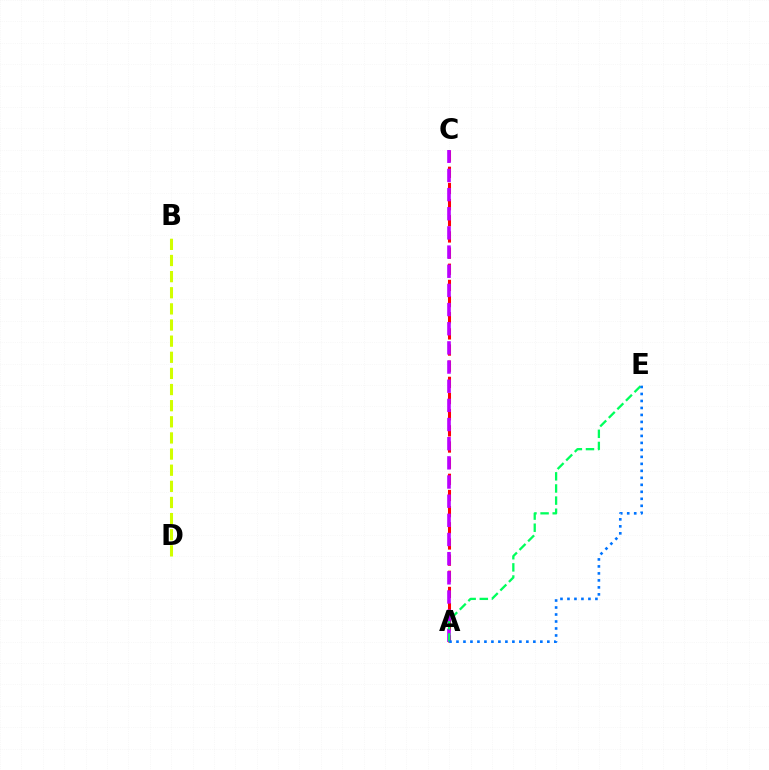{('B', 'D'): [{'color': '#d1ff00', 'line_style': 'dashed', 'thickness': 2.19}], ('A', 'C'): [{'color': '#ff0000', 'line_style': 'dashed', 'thickness': 2.2}, {'color': '#b900ff', 'line_style': 'dashed', 'thickness': 2.6}], ('A', 'E'): [{'color': '#00ff5c', 'line_style': 'dashed', 'thickness': 1.65}, {'color': '#0074ff', 'line_style': 'dotted', 'thickness': 1.9}]}